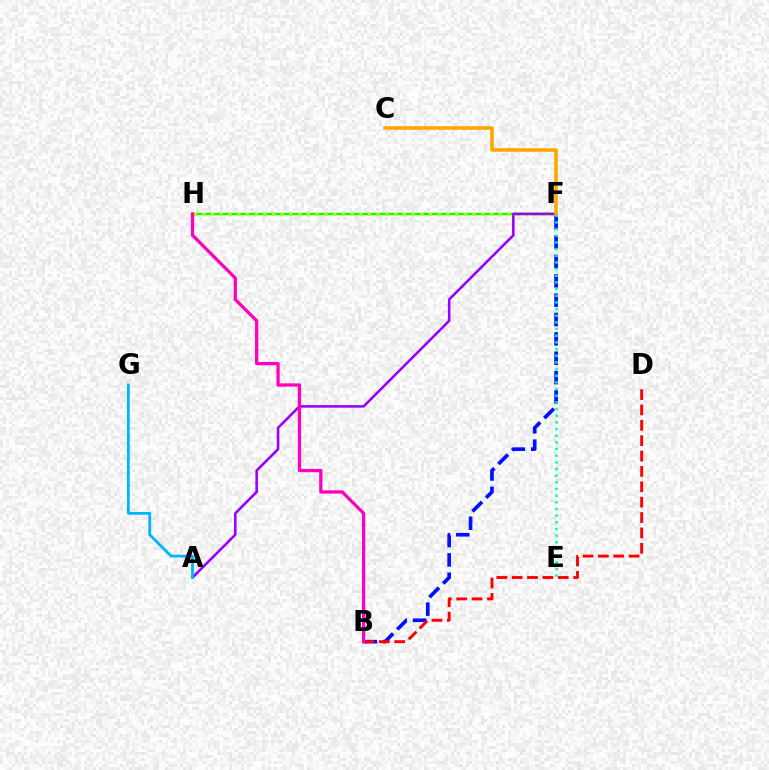{('F', 'H'): [{'color': '#08ff00', 'line_style': 'solid', 'thickness': 1.7}, {'color': '#b3ff00', 'line_style': 'dotted', 'thickness': 2.37}], ('A', 'F'): [{'color': '#9b00ff', 'line_style': 'solid', 'thickness': 1.85}], ('A', 'G'): [{'color': '#00b5ff', 'line_style': 'solid', 'thickness': 2.02}], ('B', 'F'): [{'color': '#0010ff', 'line_style': 'dashed', 'thickness': 2.63}], ('B', 'D'): [{'color': '#ff0000', 'line_style': 'dashed', 'thickness': 2.09}], ('B', 'H'): [{'color': '#ff00bd', 'line_style': 'solid', 'thickness': 2.36}], ('C', 'F'): [{'color': '#ffa500', 'line_style': 'solid', 'thickness': 2.55}], ('E', 'F'): [{'color': '#00ff9d', 'line_style': 'dotted', 'thickness': 1.81}]}